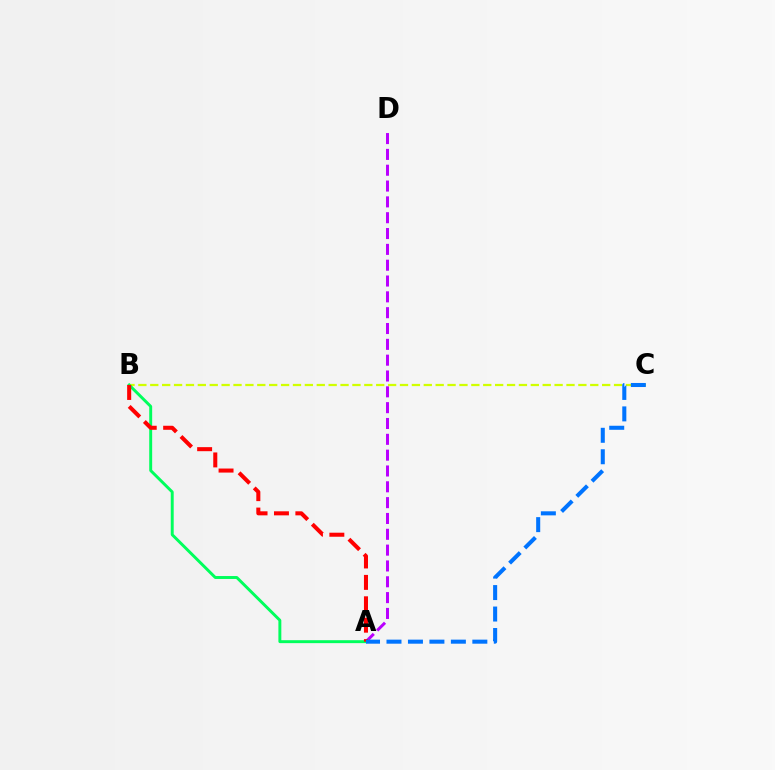{('A', 'D'): [{'color': '#b900ff', 'line_style': 'dashed', 'thickness': 2.15}], ('B', 'C'): [{'color': '#d1ff00', 'line_style': 'dashed', 'thickness': 1.62}], ('A', 'B'): [{'color': '#00ff5c', 'line_style': 'solid', 'thickness': 2.11}, {'color': '#ff0000', 'line_style': 'dashed', 'thickness': 2.91}], ('A', 'C'): [{'color': '#0074ff', 'line_style': 'dashed', 'thickness': 2.92}]}